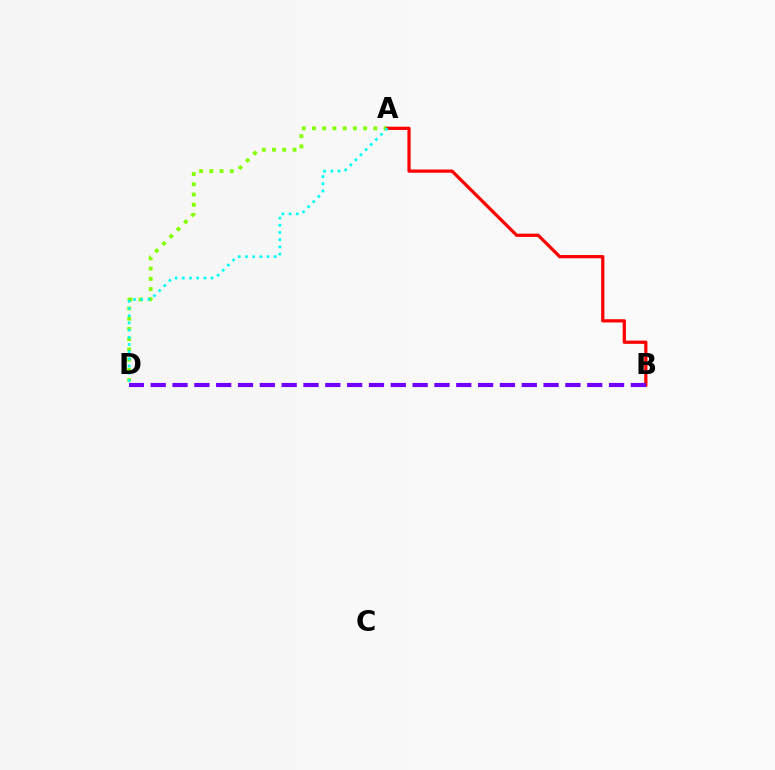{('A', 'D'): [{'color': '#84ff00', 'line_style': 'dotted', 'thickness': 2.78}, {'color': '#00fff6', 'line_style': 'dotted', 'thickness': 1.96}], ('A', 'B'): [{'color': '#ff0000', 'line_style': 'solid', 'thickness': 2.33}], ('B', 'D'): [{'color': '#7200ff', 'line_style': 'dashed', 'thickness': 2.97}]}